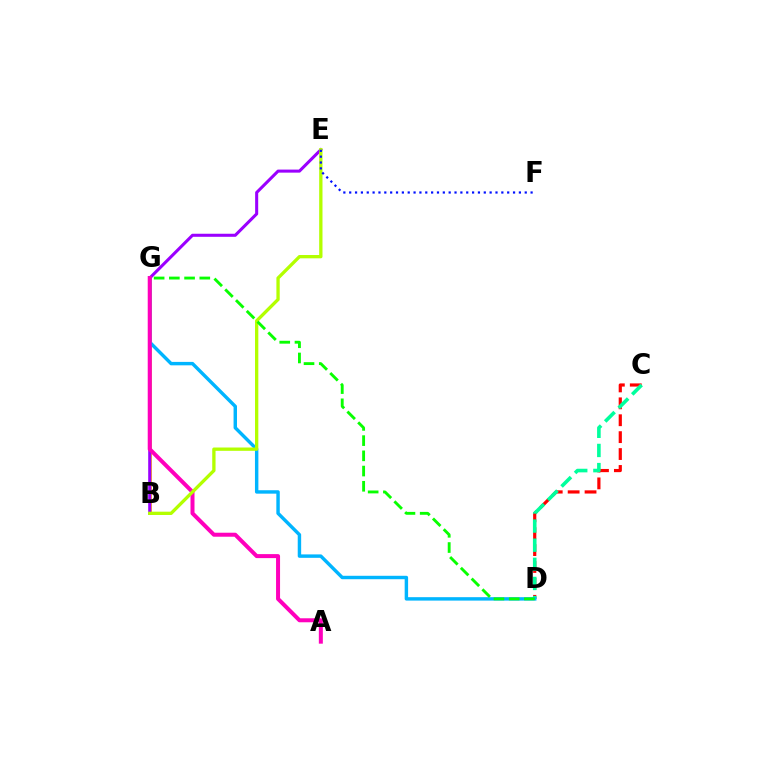{('B', 'G'): [{'color': '#ffa500', 'line_style': 'solid', 'thickness': 1.92}], ('C', 'D'): [{'color': '#ff0000', 'line_style': 'dashed', 'thickness': 2.3}, {'color': '#00ff9d', 'line_style': 'dashed', 'thickness': 2.6}], ('B', 'E'): [{'color': '#9b00ff', 'line_style': 'solid', 'thickness': 2.2}, {'color': '#b3ff00', 'line_style': 'solid', 'thickness': 2.38}], ('D', 'G'): [{'color': '#00b5ff', 'line_style': 'solid', 'thickness': 2.47}, {'color': '#08ff00', 'line_style': 'dashed', 'thickness': 2.07}], ('A', 'G'): [{'color': '#ff00bd', 'line_style': 'solid', 'thickness': 2.88}], ('E', 'F'): [{'color': '#0010ff', 'line_style': 'dotted', 'thickness': 1.59}]}